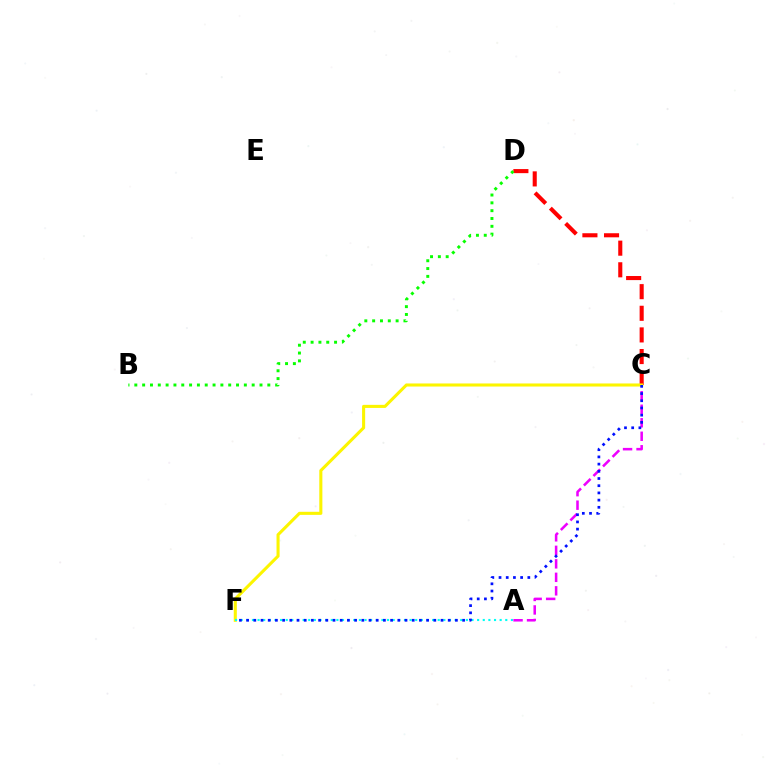{('A', 'C'): [{'color': '#ee00ff', 'line_style': 'dashed', 'thickness': 1.83}], ('C', 'D'): [{'color': '#ff0000', 'line_style': 'dashed', 'thickness': 2.94}], ('C', 'F'): [{'color': '#fcf500', 'line_style': 'solid', 'thickness': 2.21}, {'color': '#0010ff', 'line_style': 'dotted', 'thickness': 1.96}], ('A', 'F'): [{'color': '#00fff6', 'line_style': 'dotted', 'thickness': 1.53}], ('B', 'D'): [{'color': '#08ff00', 'line_style': 'dotted', 'thickness': 2.13}]}